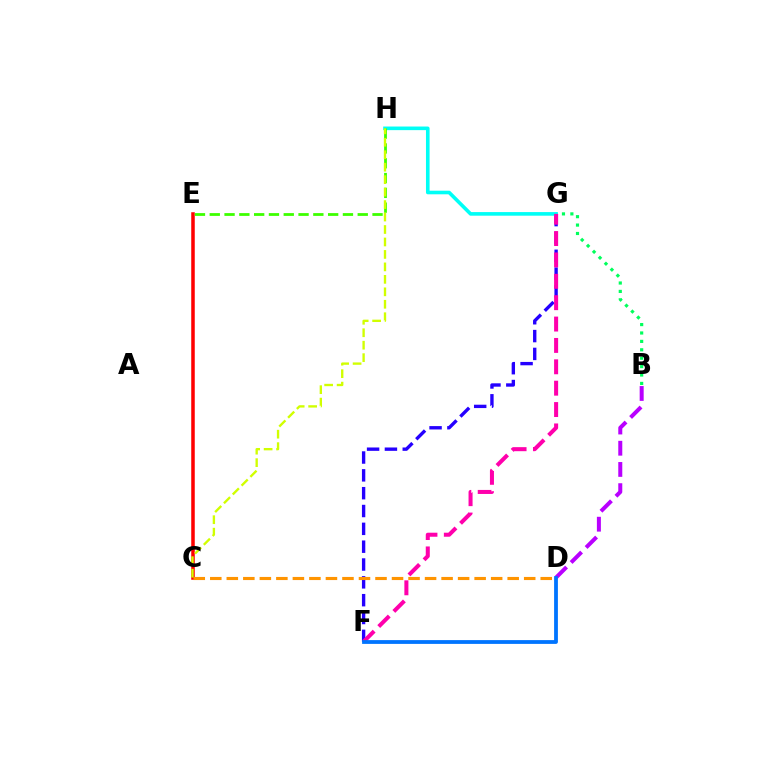{('F', 'G'): [{'color': '#2500ff', 'line_style': 'dashed', 'thickness': 2.42}, {'color': '#ff00ac', 'line_style': 'dashed', 'thickness': 2.9}], ('B', 'G'): [{'color': '#00ff5c', 'line_style': 'dotted', 'thickness': 2.28}], ('C', 'E'): [{'color': '#ff0000', 'line_style': 'solid', 'thickness': 2.54}], ('B', 'D'): [{'color': '#b900ff', 'line_style': 'dashed', 'thickness': 2.88}], ('G', 'H'): [{'color': '#00fff6', 'line_style': 'solid', 'thickness': 2.6}], ('D', 'F'): [{'color': '#0074ff', 'line_style': 'solid', 'thickness': 2.73}], ('E', 'H'): [{'color': '#3dff00', 'line_style': 'dashed', 'thickness': 2.01}], ('C', 'D'): [{'color': '#ff9400', 'line_style': 'dashed', 'thickness': 2.24}], ('C', 'H'): [{'color': '#d1ff00', 'line_style': 'dashed', 'thickness': 1.69}]}